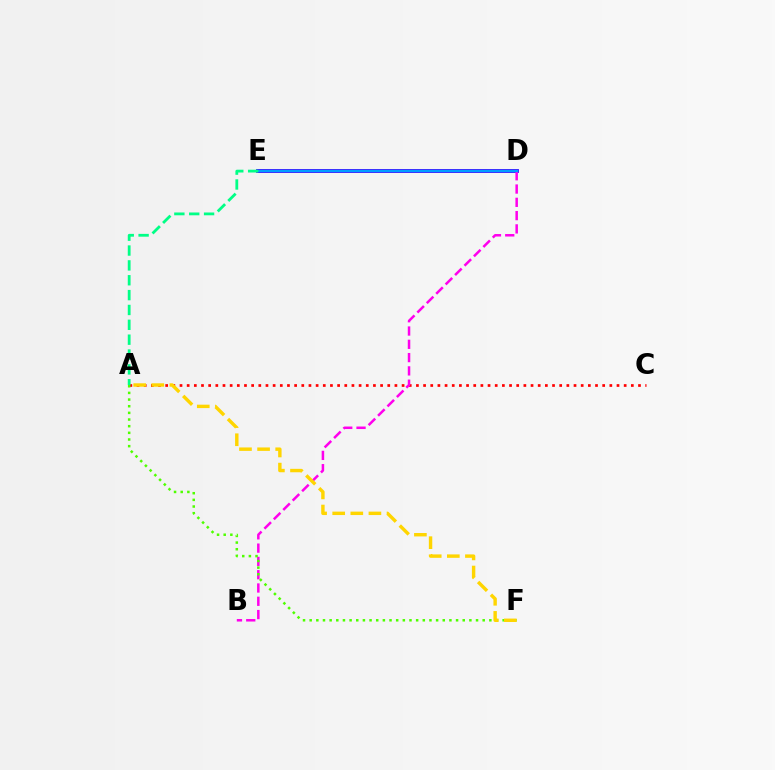{('D', 'E'): [{'color': '#3700ff', 'line_style': 'solid', 'thickness': 2.73}, {'color': '#009eff', 'line_style': 'solid', 'thickness': 1.73}], ('A', 'C'): [{'color': '#ff0000', 'line_style': 'dotted', 'thickness': 1.95}], ('B', 'D'): [{'color': '#ff00ed', 'line_style': 'dashed', 'thickness': 1.81}], ('A', 'F'): [{'color': '#4fff00', 'line_style': 'dotted', 'thickness': 1.81}, {'color': '#ffd500', 'line_style': 'dashed', 'thickness': 2.46}], ('A', 'E'): [{'color': '#00ff86', 'line_style': 'dashed', 'thickness': 2.02}]}